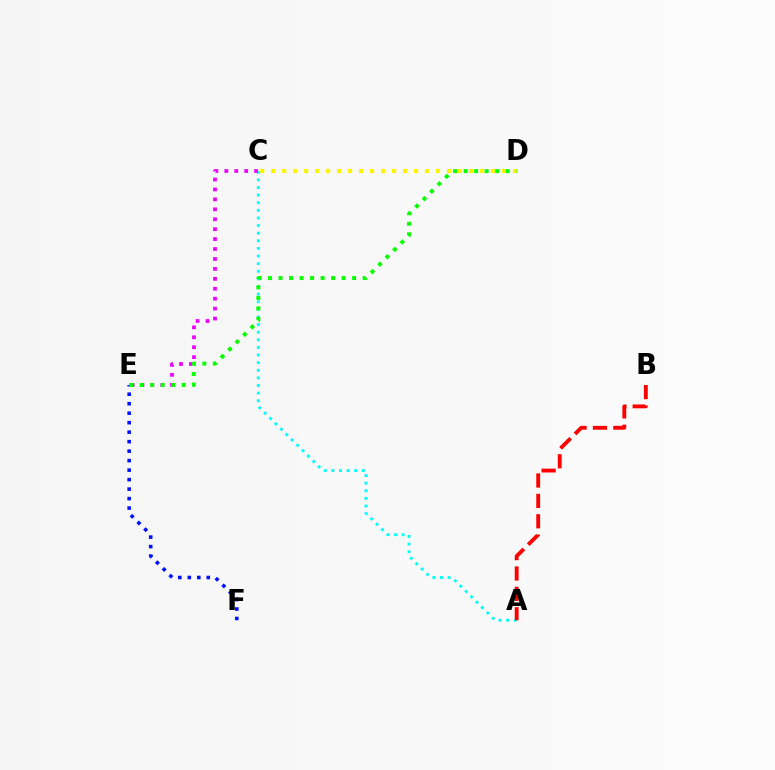{('E', 'F'): [{'color': '#0010ff', 'line_style': 'dotted', 'thickness': 2.58}], ('A', 'C'): [{'color': '#00fff6', 'line_style': 'dotted', 'thickness': 2.07}], ('A', 'B'): [{'color': '#ff0000', 'line_style': 'dashed', 'thickness': 2.77}], ('C', 'E'): [{'color': '#ee00ff', 'line_style': 'dotted', 'thickness': 2.7}], ('C', 'D'): [{'color': '#fcf500', 'line_style': 'dotted', 'thickness': 2.98}], ('D', 'E'): [{'color': '#08ff00', 'line_style': 'dotted', 'thickness': 2.86}]}